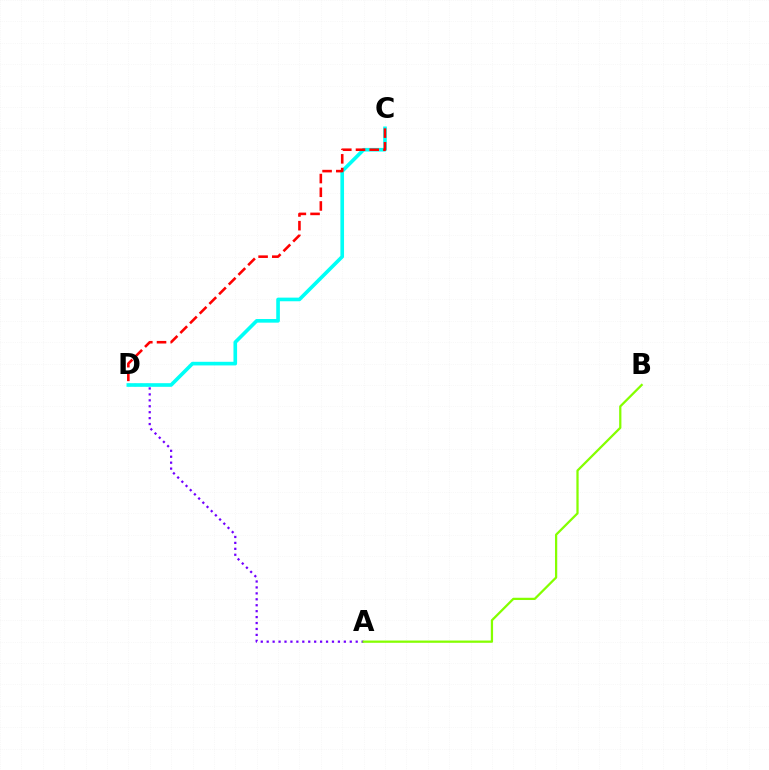{('A', 'D'): [{'color': '#7200ff', 'line_style': 'dotted', 'thickness': 1.61}], ('C', 'D'): [{'color': '#00fff6', 'line_style': 'solid', 'thickness': 2.62}, {'color': '#ff0000', 'line_style': 'dashed', 'thickness': 1.86}], ('A', 'B'): [{'color': '#84ff00', 'line_style': 'solid', 'thickness': 1.62}]}